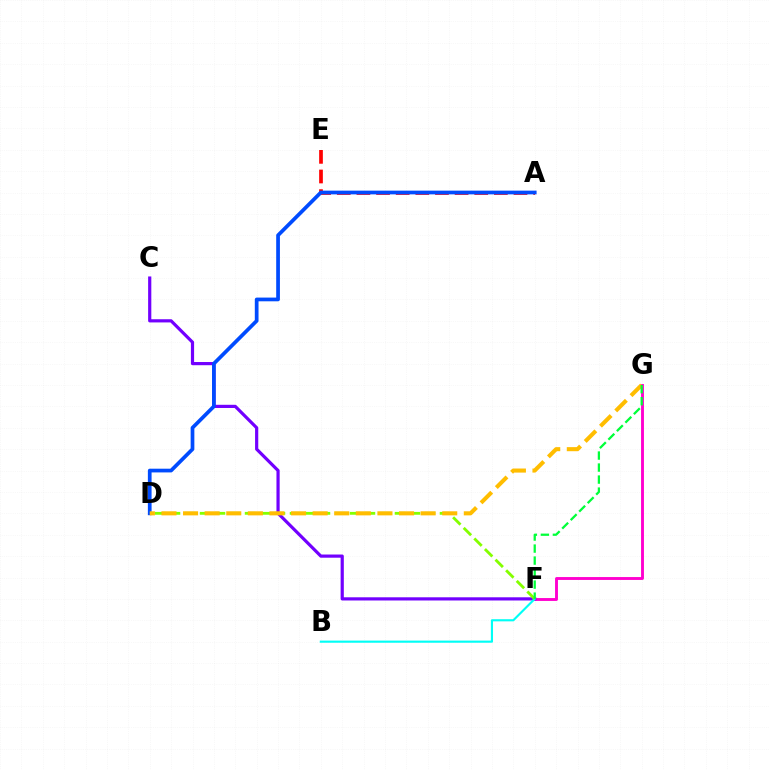{('F', 'G'): [{'color': '#ff00cf', 'line_style': 'solid', 'thickness': 2.08}, {'color': '#00ff39', 'line_style': 'dashed', 'thickness': 1.63}], ('C', 'F'): [{'color': '#7200ff', 'line_style': 'solid', 'thickness': 2.3}], ('A', 'E'): [{'color': '#ff0000', 'line_style': 'dashed', 'thickness': 2.67}], ('B', 'F'): [{'color': '#00fff6', 'line_style': 'solid', 'thickness': 1.54}], ('D', 'F'): [{'color': '#84ff00', 'line_style': 'dashed', 'thickness': 2.04}], ('A', 'D'): [{'color': '#004bff', 'line_style': 'solid', 'thickness': 2.68}], ('D', 'G'): [{'color': '#ffbd00', 'line_style': 'dashed', 'thickness': 2.93}]}